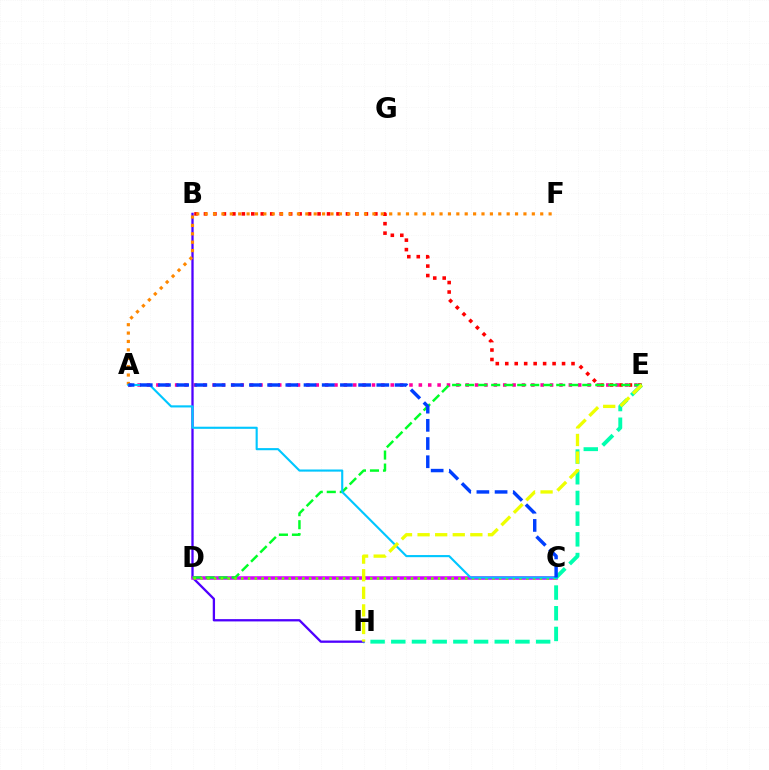{('B', 'E'): [{'color': '#ff0000', 'line_style': 'dotted', 'thickness': 2.57}], ('A', 'E'): [{'color': '#ff00a0', 'line_style': 'dotted', 'thickness': 2.55}], ('B', 'H'): [{'color': '#4f00ff', 'line_style': 'solid', 'thickness': 1.65}], ('C', 'D'): [{'color': '#d600ff', 'line_style': 'solid', 'thickness': 2.54}, {'color': '#66ff00', 'line_style': 'dotted', 'thickness': 1.84}], ('D', 'E'): [{'color': '#00ff27', 'line_style': 'dashed', 'thickness': 1.77}], ('A', 'F'): [{'color': '#ff8800', 'line_style': 'dotted', 'thickness': 2.28}], ('E', 'H'): [{'color': '#00ffaf', 'line_style': 'dashed', 'thickness': 2.81}, {'color': '#eeff00', 'line_style': 'dashed', 'thickness': 2.39}], ('A', 'C'): [{'color': '#00c7ff', 'line_style': 'solid', 'thickness': 1.53}, {'color': '#003fff', 'line_style': 'dashed', 'thickness': 2.47}]}